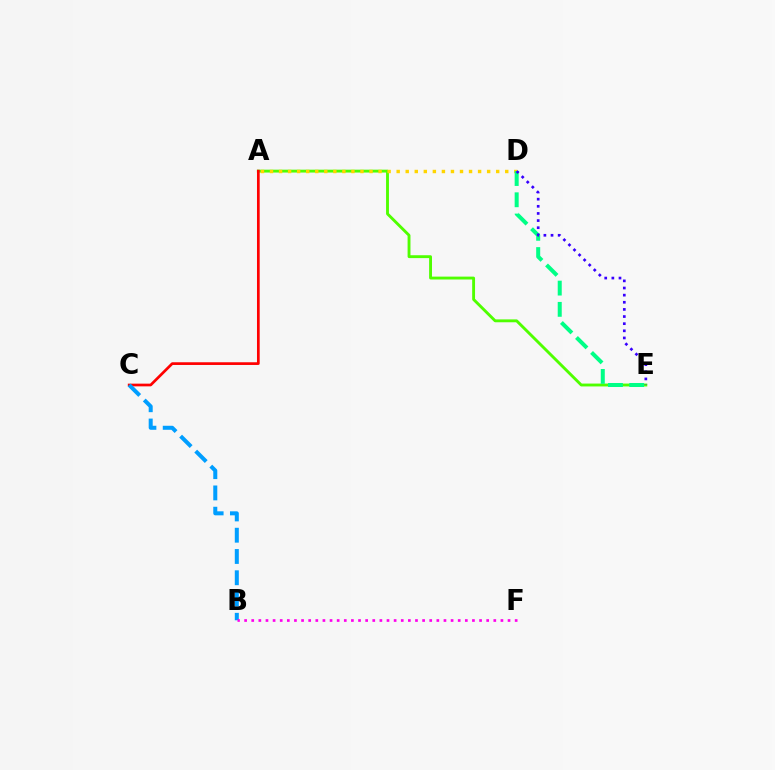{('A', 'E'): [{'color': '#4fff00', 'line_style': 'solid', 'thickness': 2.07}], ('A', 'C'): [{'color': '#ff0000', 'line_style': 'solid', 'thickness': 1.95}], ('A', 'D'): [{'color': '#ffd500', 'line_style': 'dotted', 'thickness': 2.46}], ('D', 'E'): [{'color': '#00ff86', 'line_style': 'dashed', 'thickness': 2.89}, {'color': '#3700ff', 'line_style': 'dotted', 'thickness': 1.94}], ('B', 'C'): [{'color': '#009eff', 'line_style': 'dashed', 'thickness': 2.89}], ('B', 'F'): [{'color': '#ff00ed', 'line_style': 'dotted', 'thickness': 1.93}]}